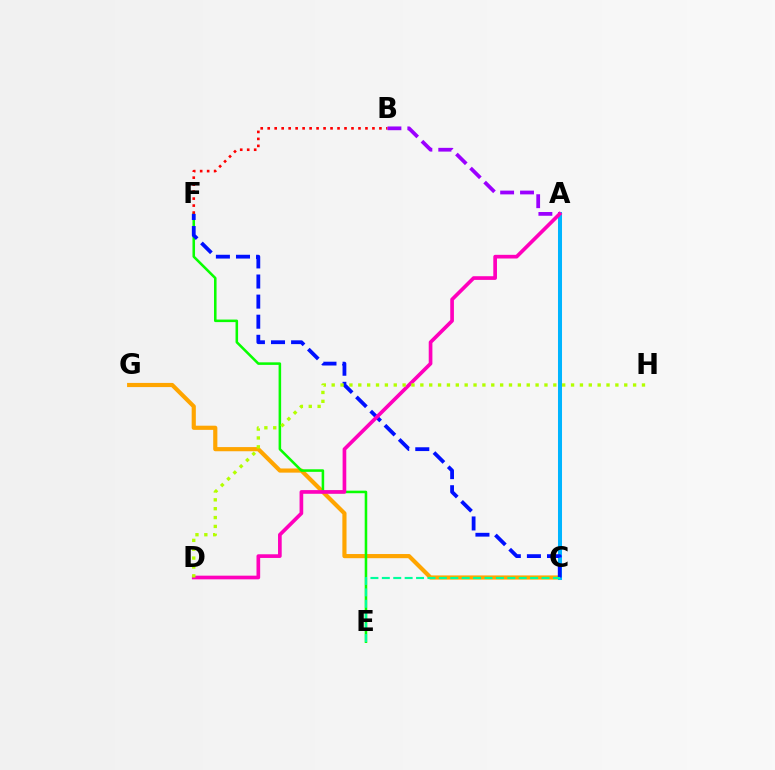{('C', 'G'): [{'color': '#ffa500', 'line_style': 'solid', 'thickness': 2.99}], ('E', 'F'): [{'color': '#08ff00', 'line_style': 'solid', 'thickness': 1.84}], ('A', 'C'): [{'color': '#00b5ff', 'line_style': 'solid', 'thickness': 2.9}], ('B', 'F'): [{'color': '#ff0000', 'line_style': 'dotted', 'thickness': 1.9}], ('A', 'B'): [{'color': '#9b00ff', 'line_style': 'dashed', 'thickness': 2.7}], ('C', 'F'): [{'color': '#0010ff', 'line_style': 'dashed', 'thickness': 2.73}], ('C', 'E'): [{'color': '#00ff9d', 'line_style': 'dashed', 'thickness': 1.55}], ('A', 'D'): [{'color': '#ff00bd', 'line_style': 'solid', 'thickness': 2.65}], ('D', 'H'): [{'color': '#b3ff00', 'line_style': 'dotted', 'thickness': 2.41}]}